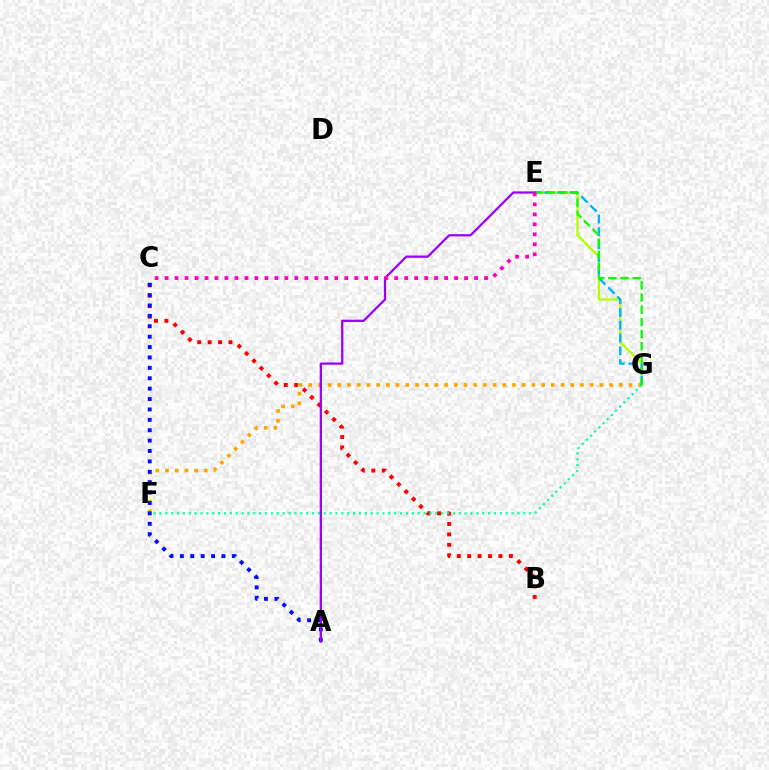{('B', 'C'): [{'color': '#ff0000', 'line_style': 'dotted', 'thickness': 2.83}], ('F', 'G'): [{'color': '#ffa500', 'line_style': 'dotted', 'thickness': 2.64}, {'color': '#00ff9d', 'line_style': 'dotted', 'thickness': 1.59}], ('E', 'G'): [{'color': '#b3ff00', 'line_style': 'solid', 'thickness': 1.66}, {'color': '#00b5ff', 'line_style': 'dashed', 'thickness': 1.74}, {'color': '#08ff00', 'line_style': 'dashed', 'thickness': 1.66}], ('A', 'C'): [{'color': '#0010ff', 'line_style': 'dotted', 'thickness': 2.82}], ('A', 'E'): [{'color': '#9b00ff', 'line_style': 'solid', 'thickness': 1.62}], ('C', 'E'): [{'color': '#ff00bd', 'line_style': 'dotted', 'thickness': 2.71}]}